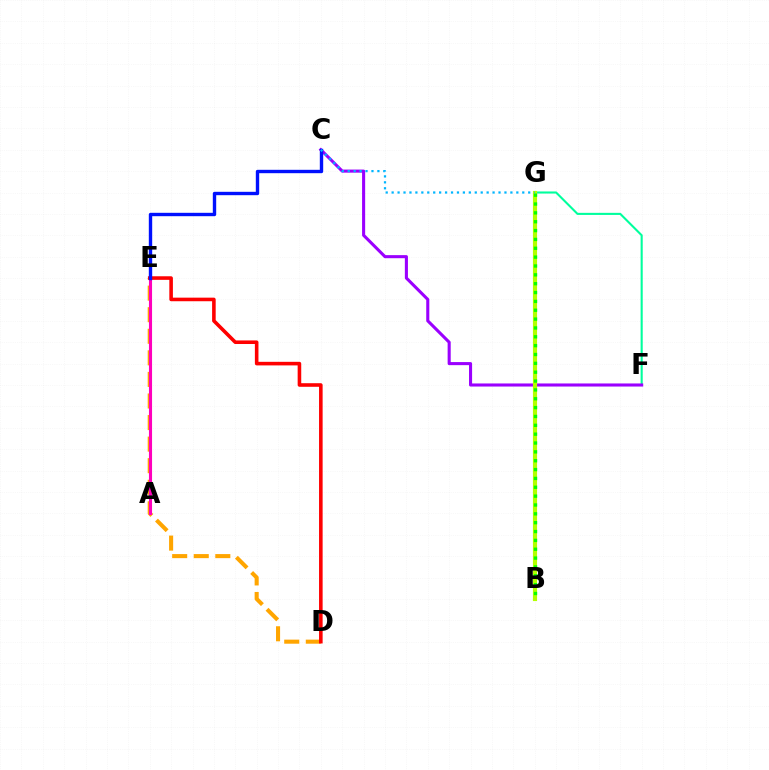{('F', 'G'): [{'color': '#00ff9d', 'line_style': 'solid', 'thickness': 1.51}], ('D', 'E'): [{'color': '#ffa500', 'line_style': 'dashed', 'thickness': 2.93}, {'color': '#ff0000', 'line_style': 'solid', 'thickness': 2.58}], ('A', 'E'): [{'color': '#ff00bd', 'line_style': 'solid', 'thickness': 2.23}], ('C', 'F'): [{'color': '#9b00ff', 'line_style': 'solid', 'thickness': 2.22}], ('B', 'G'): [{'color': '#b3ff00', 'line_style': 'solid', 'thickness': 2.99}, {'color': '#08ff00', 'line_style': 'dotted', 'thickness': 2.41}], ('C', 'E'): [{'color': '#0010ff', 'line_style': 'solid', 'thickness': 2.44}], ('C', 'G'): [{'color': '#00b5ff', 'line_style': 'dotted', 'thickness': 1.61}]}